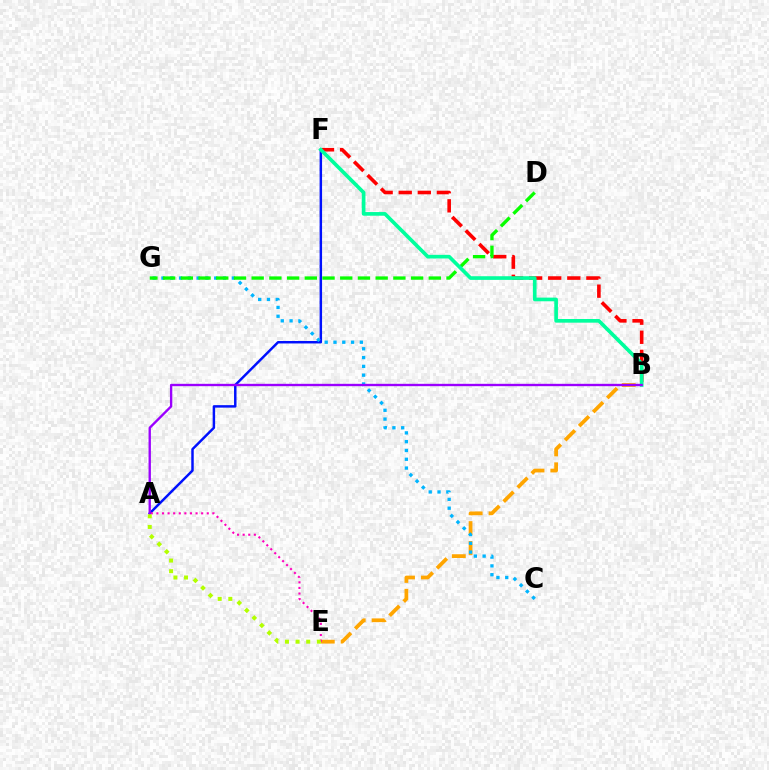{('B', 'F'): [{'color': '#ff0000', 'line_style': 'dashed', 'thickness': 2.59}, {'color': '#00ff9d', 'line_style': 'solid', 'thickness': 2.64}], ('A', 'F'): [{'color': '#0010ff', 'line_style': 'solid', 'thickness': 1.78}], ('B', 'E'): [{'color': '#ffa500', 'line_style': 'dashed', 'thickness': 2.7}], ('C', 'G'): [{'color': '#00b5ff', 'line_style': 'dotted', 'thickness': 2.39}], ('A', 'E'): [{'color': '#ff00bd', 'line_style': 'dotted', 'thickness': 1.52}, {'color': '#b3ff00', 'line_style': 'dotted', 'thickness': 2.89}], ('D', 'G'): [{'color': '#08ff00', 'line_style': 'dashed', 'thickness': 2.41}], ('A', 'B'): [{'color': '#9b00ff', 'line_style': 'solid', 'thickness': 1.7}]}